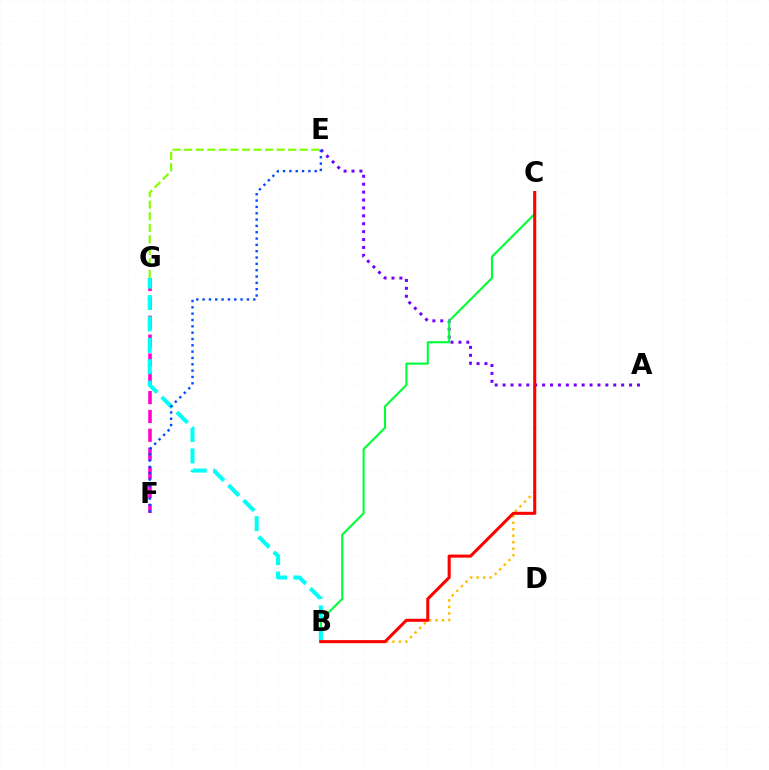{('A', 'E'): [{'color': '#7200ff', 'line_style': 'dotted', 'thickness': 2.15}], ('B', 'C'): [{'color': '#ffbd00', 'line_style': 'dotted', 'thickness': 1.76}, {'color': '#00ff39', 'line_style': 'solid', 'thickness': 1.52}, {'color': '#ff0000', 'line_style': 'solid', 'thickness': 2.21}], ('F', 'G'): [{'color': '#ff00cf', 'line_style': 'dashed', 'thickness': 2.56}], ('E', 'G'): [{'color': '#84ff00', 'line_style': 'dashed', 'thickness': 1.57}], ('B', 'G'): [{'color': '#00fff6', 'line_style': 'dashed', 'thickness': 2.9}], ('E', 'F'): [{'color': '#004bff', 'line_style': 'dotted', 'thickness': 1.72}]}